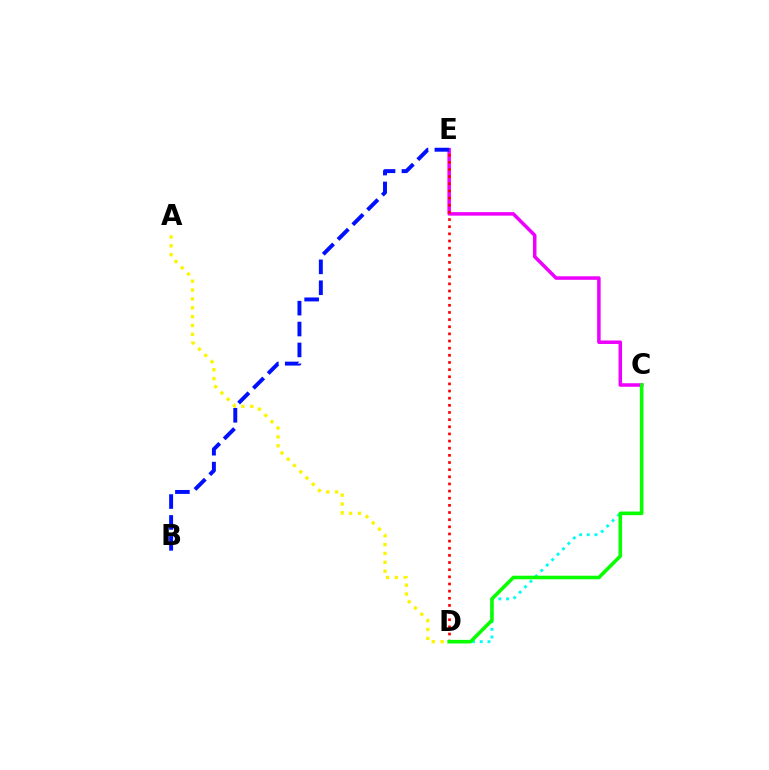{('A', 'D'): [{'color': '#fcf500', 'line_style': 'dotted', 'thickness': 2.41}], ('C', 'E'): [{'color': '#ee00ff', 'line_style': 'solid', 'thickness': 2.53}], ('C', 'D'): [{'color': '#00fff6', 'line_style': 'dotted', 'thickness': 2.08}, {'color': '#08ff00', 'line_style': 'solid', 'thickness': 2.57}], ('D', 'E'): [{'color': '#ff0000', 'line_style': 'dotted', 'thickness': 1.94}], ('B', 'E'): [{'color': '#0010ff', 'line_style': 'dashed', 'thickness': 2.84}]}